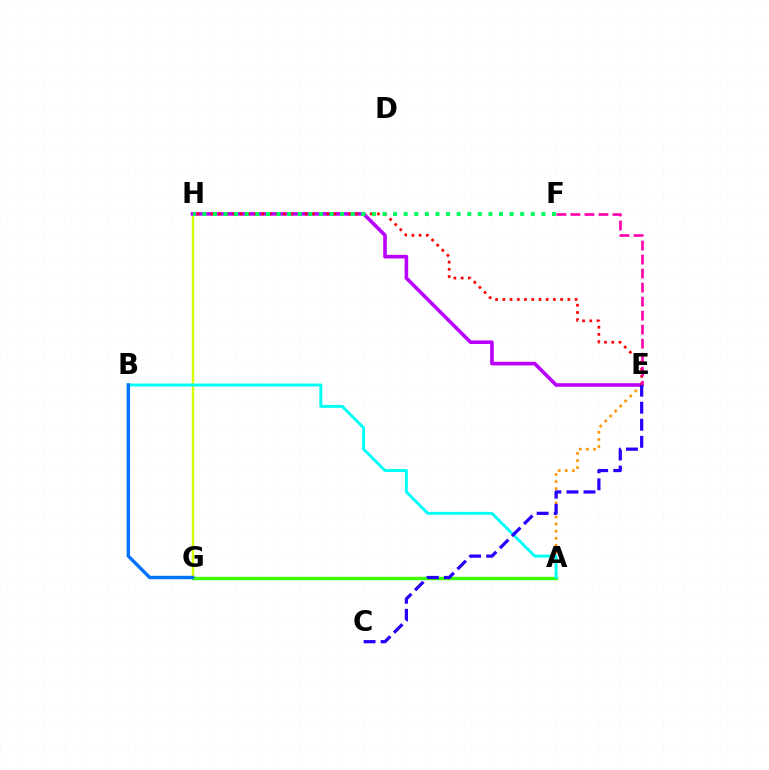{('G', 'H'): [{'color': '#d1ff00', 'line_style': 'solid', 'thickness': 1.76}], ('A', 'E'): [{'color': '#ff9400', 'line_style': 'dotted', 'thickness': 1.92}], ('E', 'H'): [{'color': '#b900ff', 'line_style': 'solid', 'thickness': 2.6}, {'color': '#ff0000', 'line_style': 'dotted', 'thickness': 1.96}], ('A', 'G'): [{'color': '#3dff00', 'line_style': 'solid', 'thickness': 2.47}], ('F', 'H'): [{'color': '#00ff5c', 'line_style': 'dotted', 'thickness': 2.88}], ('A', 'B'): [{'color': '#00fff6', 'line_style': 'solid', 'thickness': 2.11}], ('E', 'F'): [{'color': '#ff00ac', 'line_style': 'dashed', 'thickness': 1.9}], ('C', 'E'): [{'color': '#2500ff', 'line_style': 'dashed', 'thickness': 2.32}], ('B', 'G'): [{'color': '#0074ff', 'line_style': 'solid', 'thickness': 2.45}]}